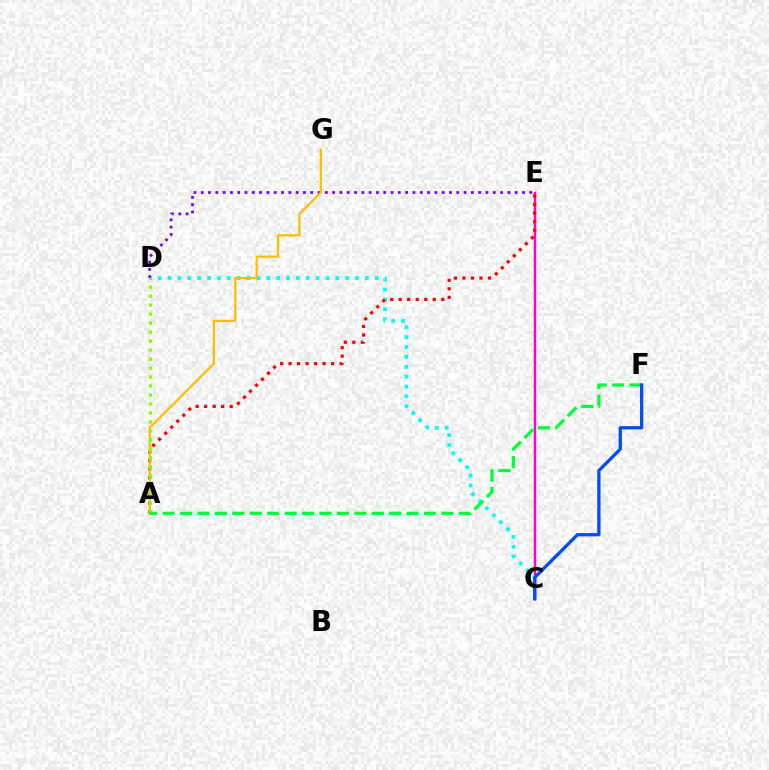{('C', 'E'): [{'color': '#ff00cf', 'line_style': 'solid', 'thickness': 1.76}], ('C', 'D'): [{'color': '#00fff6', 'line_style': 'dotted', 'thickness': 2.68}], ('A', 'E'): [{'color': '#ff0000', 'line_style': 'dotted', 'thickness': 2.31}], ('D', 'E'): [{'color': '#7200ff', 'line_style': 'dotted', 'thickness': 1.98}], ('A', 'G'): [{'color': '#ffbd00', 'line_style': 'solid', 'thickness': 1.61}], ('A', 'D'): [{'color': '#84ff00', 'line_style': 'dotted', 'thickness': 2.44}], ('A', 'F'): [{'color': '#00ff39', 'line_style': 'dashed', 'thickness': 2.37}], ('C', 'F'): [{'color': '#004bff', 'line_style': 'solid', 'thickness': 2.36}]}